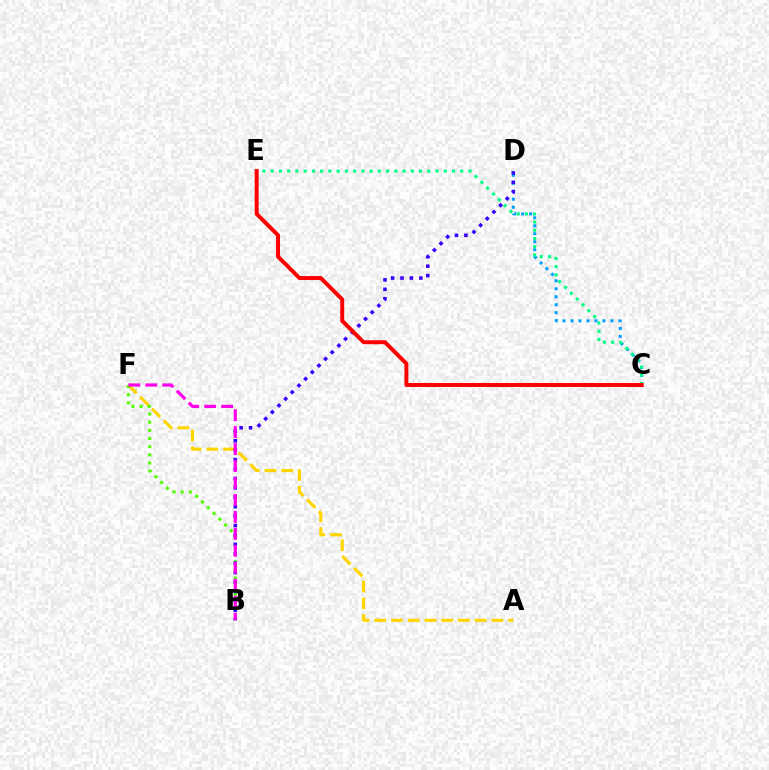{('A', 'F'): [{'color': '#ffd500', 'line_style': 'dashed', 'thickness': 2.27}], ('C', 'D'): [{'color': '#009eff', 'line_style': 'dotted', 'thickness': 2.17}], ('C', 'E'): [{'color': '#00ff86', 'line_style': 'dotted', 'thickness': 2.24}, {'color': '#ff0000', 'line_style': 'solid', 'thickness': 2.85}], ('B', 'F'): [{'color': '#4fff00', 'line_style': 'dotted', 'thickness': 2.21}, {'color': '#ff00ed', 'line_style': 'dashed', 'thickness': 2.3}], ('B', 'D'): [{'color': '#3700ff', 'line_style': 'dotted', 'thickness': 2.56}]}